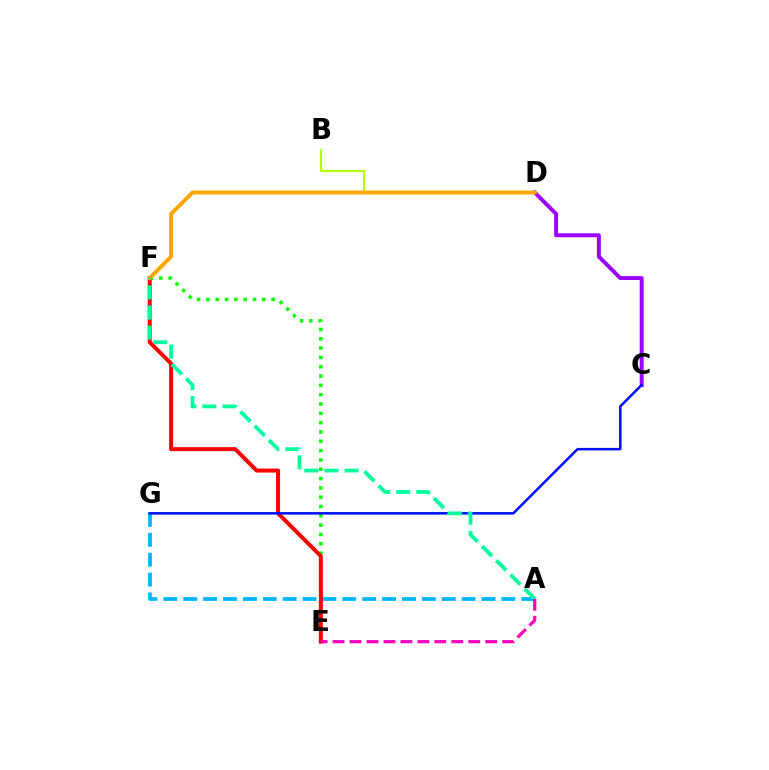{('E', 'F'): [{'color': '#08ff00', 'line_style': 'dotted', 'thickness': 2.53}, {'color': '#ff0000', 'line_style': 'solid', 'thickness': 2.87}], ('B', 'D'): [{'color': '#b3ff00', 'line_style': 'solid', 'thickness': 1.58}], ('C', 'D'): [{'color': '#9b00ff', 'line_style': 'solid', 'thickness': 2.83}], ('A', 'G'): [{'color': '#00b5ff', 'line_style': 'dashed', 'thickness': 2.7}], ('C', 'G'): [{'color': '#0010ff', 'line_style': 'solid', 'thickness': 1.82}], ('D', 'F'): [{'color': '#ffa500', 'line_style': 'solid', 'thickness': 2.82}], ('A', 'F'): [{'color': '#00ff9d', 'line_style': 'dashed', 'thickness': 2.74}], ('A', 'E'): [{'color': '#ff00bd', 'line_style': 'dashed', 'thickness': 2.3}]}